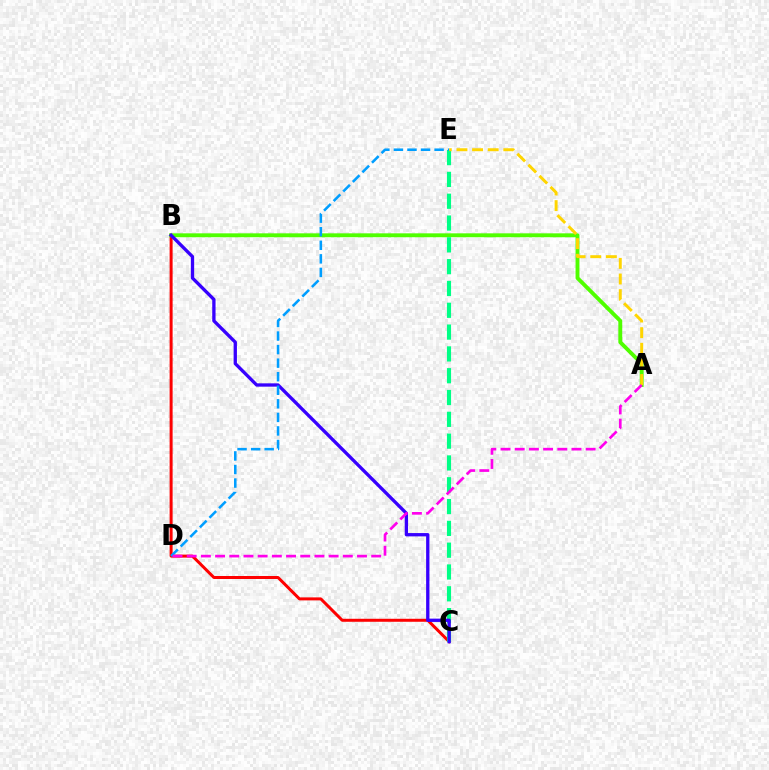{('B', 'C'): [{'color': '#ff0000', 'line_style': 'solid', 'thickness': 2.16}, {'color': '#3700ff', 'line_style': 'solid', 'thickness': 2.39}], ('A', 'B'): [{'color': '#4fff00', 'line_style': 'solid', 'thickness': 2.8}], ('C', 'E'): [{'color': '#00ff86', 'line_style': 'dashed', 'thickness': 2.96}], ('D', 'E'): [{'color': '#009eff', 'line_style': 'dashed', 'thickness': 1.84}], ('A', 'E'): [{'color': '#ffd500', 'line_style': 'dashed', 'thickness': 2.12}], ('A', 'D'): [{'color': '#ff00ed', 'line_style': 'dashed', 'thickness': 1.93}]}